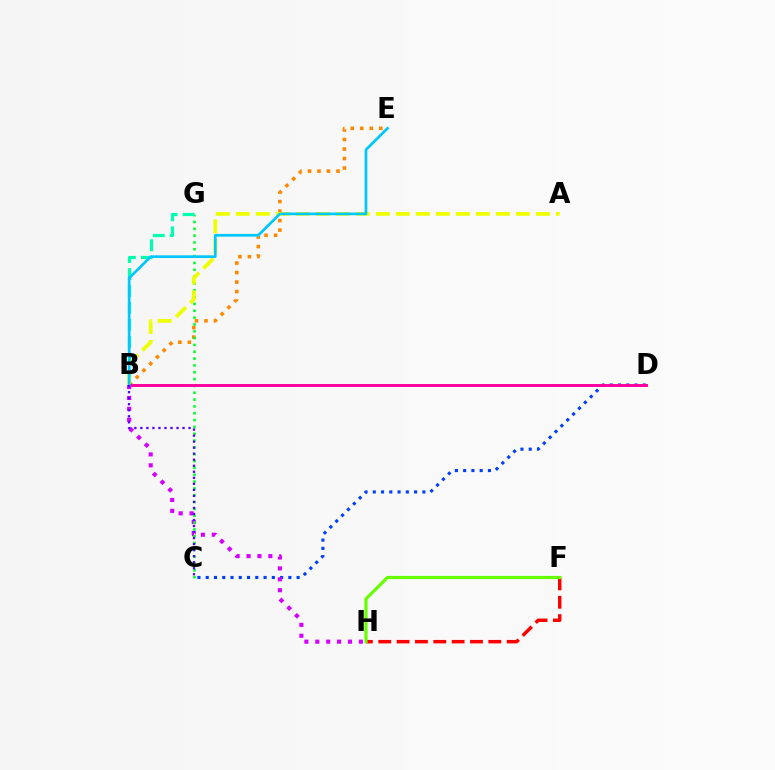{('F', 'H'): [{'color': '#ff0000', 'line_style': 'dashed', 'thickness': 2.49}, {'color': '#66ff00', 'line_style': 'solid', 'thickness': 2.29}], ('B', 'E'): [{'color': '#ff8800', 'line_style': 'dotted', 'thickness': 2.58}, {'color': '#00c7ff', 'line_style': 'solid', 'thickness': 1.96}], ('C', 'D'): [{'color': '#003fff', 'line_style': 'dotted', 'thickness': 2.25}], ('B', 'H'): [{'color': '#d600ff', 'line_style': 'dotted', 'thickness': 2.96}], ('C', 'G'): [{'color': '#00ff27', 'line_style': 'dotted', 'thickness': 1.86}], ('B', 'G'): [{'color': '#00ffaf', 'line_style': 'dashed', 'thickness': 2.3}], ('A', 'B'): [{'color': '#eeff00', 'line_style': 'dashed', 'thickness': 2.72}], ('B', 'D'): [{'color': '#ff00a0', 'line_style': 'solid', 'thickness': 2.11}], ('B', 'C'): [{'color': '#4f00ff', 'line_style': 'dotted', 'thickness': 1.64}]}